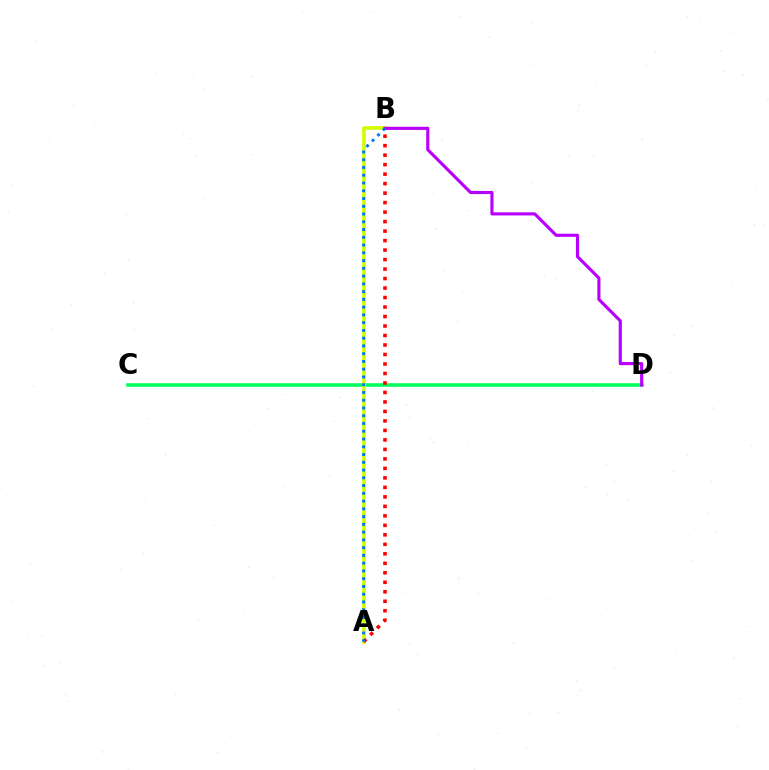{('C', 'D'): [{'color': '#00ff5c', 'line_style': 'solid', 'thickness': 2.56}], ('A', 'B'): [{'color': '#d1ff00', 'line_style': 'solid', 'thickness': 2.66}, {'color': '#ff0000', 'line_style': 'dotted', 'thickness': 2.58}, {'color': '#0074ff', 'line_style': 'dotted', 'thickness': 2.11}], ('B', 'D'): [{'color': '#b900ff', 'line_style': 'solid', 'thickness': 2.25}]}